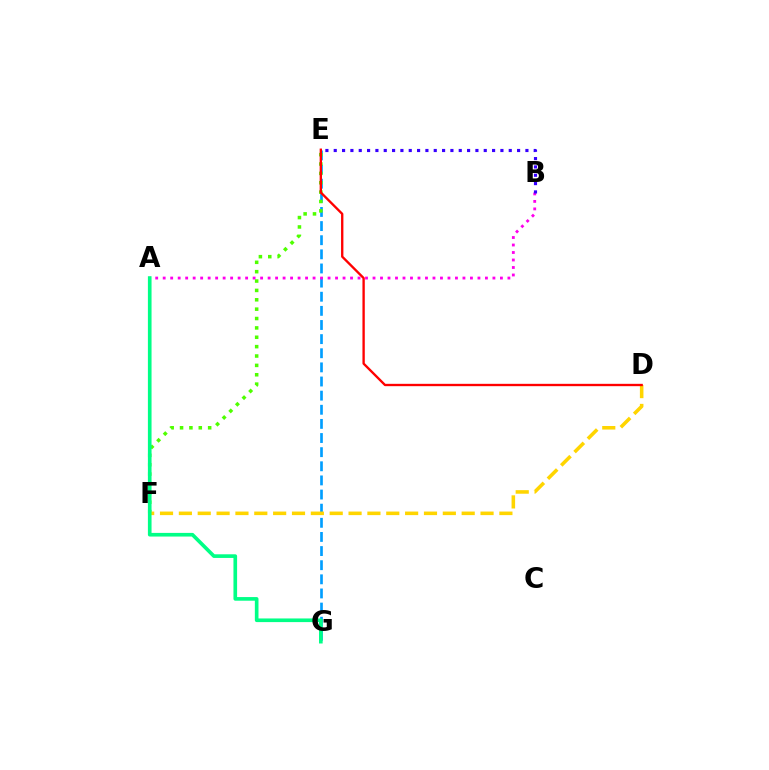{('E', 'G'): [{'color': '#009eff', 'line_style': 'dashed', 'thickness': 1.92}], ('A', 'B'): [{'color': '#ff00ed', 'line_style': 'dotted', 'thickness': 2.04}], ('E', 'F'): [{'color': '#4fff00', 'line_style': 'dotted', 'thickness': 2.55}], ('B', 'E'): [{'color': '#3700ff', 'line_style': 'dotted', 'thickness': 2.26}], ('D', 'F'): [{'color': '#ffd500', 'line_style': 'dashed', 'thickness': 2.56}], ('A', 'G'): [{'color': '#00ff86', 'line_style': 'solid', 'thickness': 2.62}], ('D', 'E'): [{'color': '#ff0000', 'line_style': 'solid', 'thickness': 1.69}]}